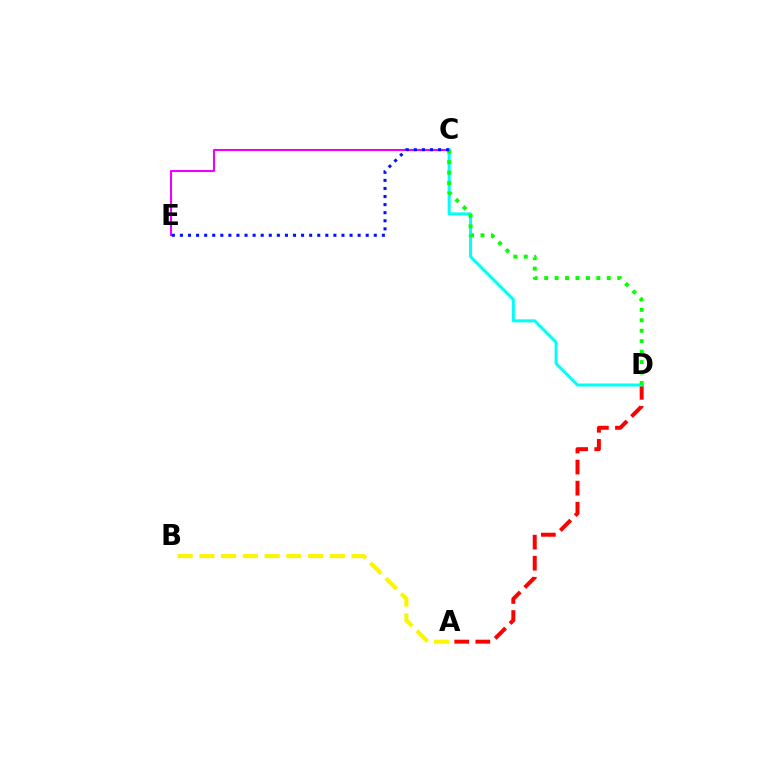{('C', 'E'): [{'color': '#ee00ff', 'line_style': 'solid', 'thickness': 1.51}, {'color': '#0010ff', 'line_style': 'dotted', 'thickness': 2.19}], ('A', 'B'): [{'color': '#fcf500', 'line_style': 'dashed', 'thickness': 2.95}], ('A', 'D'): [{'color': '#ff0000', 'line_style': 'dashed', 'thickness': 2.86}], ('C', 'D'): [{'color': '#00fff6', 'line_style': 'solid', 'thickness': 2.17}, {'color': '#08ff00', 'line_style': 'dotted', 'thickness': 2.84}]}